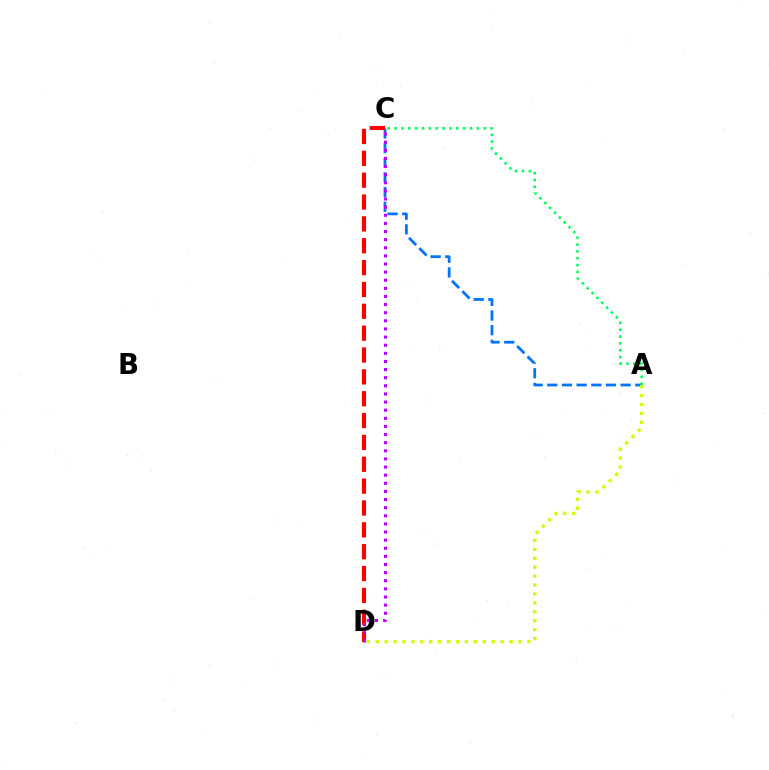{('A', 'C'): [{'color': '#0074ff', 'line_style': 'dashed', 'thickness': 1.99}, {'color': '#00ff5c', 'line_style': 'dotted', 'thickness': 1.86}], ('C', 'D'): [{'color': '#ff0000', 'line_style': 'dashed', 'thickness': 2.97}, {'color': '#b900ff', 'line_style': 'dotted', 'thickness': 2.21}], ('A', 'D'): [{'color': '#d1ff00', 'line_style': 'dotted', 'thickness': 2.42}]}